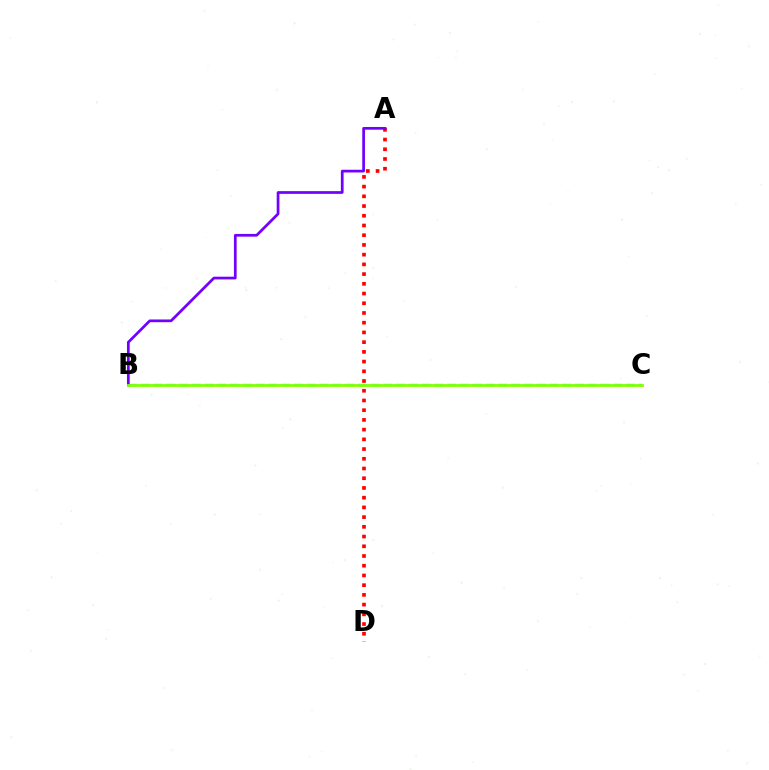{('B', 'C'): [{'color': '#00fff6', 'line_style': 'dashed', 'thickness': 1.73}, {'color': '#84ff00', 'line_style': 'solid', 'thickness': 2.01}], ('A', 'D'): [{'color': '#ff0000', 'line_style': 'dotted', 'thickness': 2.64}], ('A', 'B'): [{'color': '#7200ff', 'line_style': 'solid', 'thickness': 1.96}]}